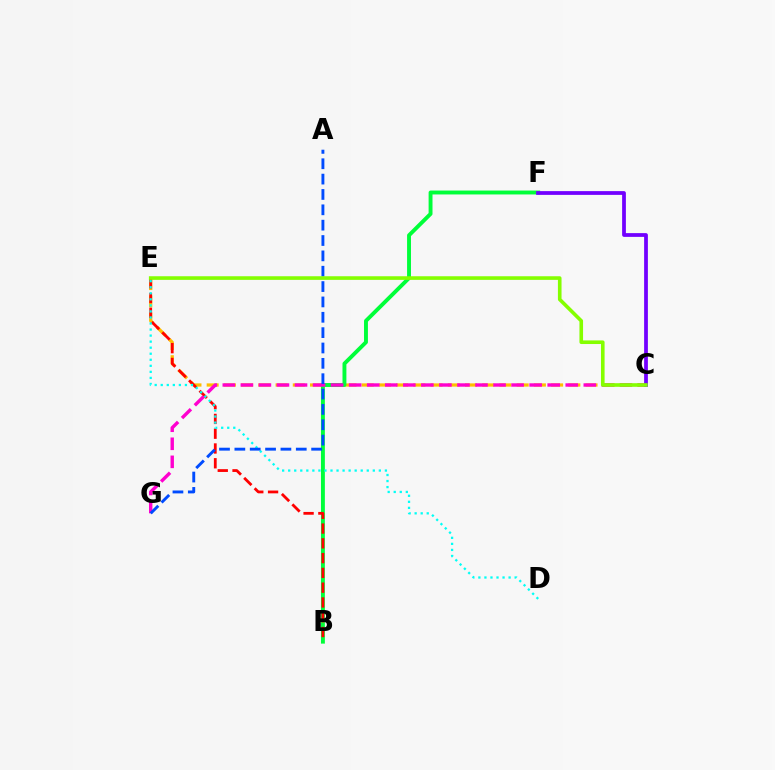{('C', 'E'): [{'color': '#ffbd00', 'line_style': 'dashed', 'thickness': 2.34}, {'color': '#84ff00', 'line_style': 'solid', 'thickness': 2.61}], ('B', 'F'): [{'color': '#00ff39', 'line_style': 'solid', 'thickness': 2.81}], ('B', 'E'): [{'color': '#ff0000', 'line_style': 'dashed', 'thickness': 2.01}], ('D', 'E'): [{'color': '#00fff6', 'line_style': 'dotted', 'thickness': 1.64}], ('C', 'G'): [{'color': '#ff00cf', 'line_style': 'dashed', 'thickness': 2.45}], ('C', 'F'): [{'color': '#7200ff', 'line_style': 'solid', 'thickness': 2.71}], ('A', 'G'): [{'color': '#004bff', 'line_style': 'dashed', 'thickness': 2.09}]}